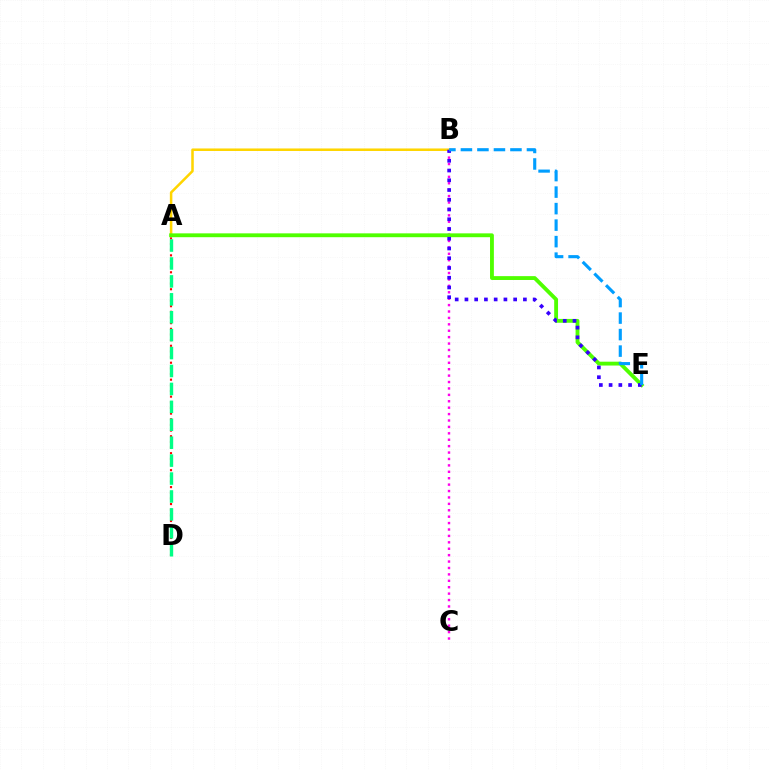{('A', 'D'): [{'color': '#ff0000', 'line_style': 'dotted', 'thickness': 1.54}, {'color': '#00ff86', 'line_style': 'dashed', 'thickness': 2.43}], ('A', 'B'): [{'color': '#ffd500', 'line_style': 'solid', 'thickness': 1.82}], ('B', 'C'): [{'color': '#ff00ed', 'line_style': 'dotted', 'thickness': 1.74}], ('A', 'E'): [{'color': '#4fff00', 'line_style': 'solid', 'thickness': 2.77}], ('B', 'E'): [{'color': '#3700ff', 'line_style': 'dotted', 'thickness': 2.65}, {'color': '#009eff', 'line_style': 'dashed', 'thickness': 2.24}]}